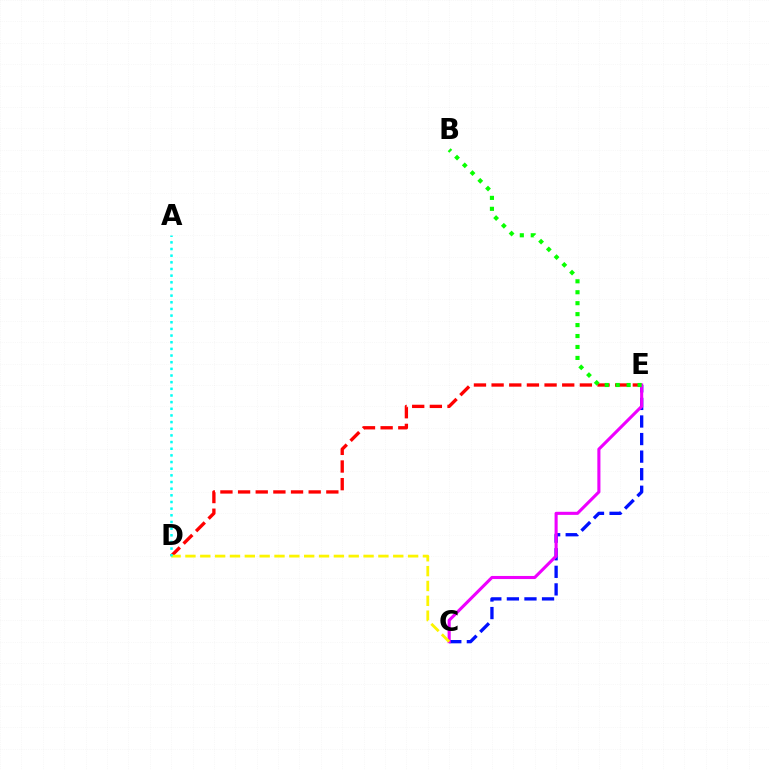{('D', 'E'): [{'color': '#ff0000', 'line_style': 'dashed', 'thickness': 2.4}], ('C', 'E'): [{'color': '#0010ff', 'line_style': 'dashed', 'thickness': 2.39}, {'color': '#ee00ff', 'line_style': 'solid', 'thickness': 2.22}], ('B', 'E'): [{'color': '#08ff00', 'line_style': 'dotted', 'thickness': 2.97}], ('C', 'D'): [{'color': '#fcf500', 'line_style': 'dashed', 'thickness': 2.02}], ('A', 'D'): [{'color': '#00fff6', 'line_style': 'dotted', 'thickness': 1.81}]}